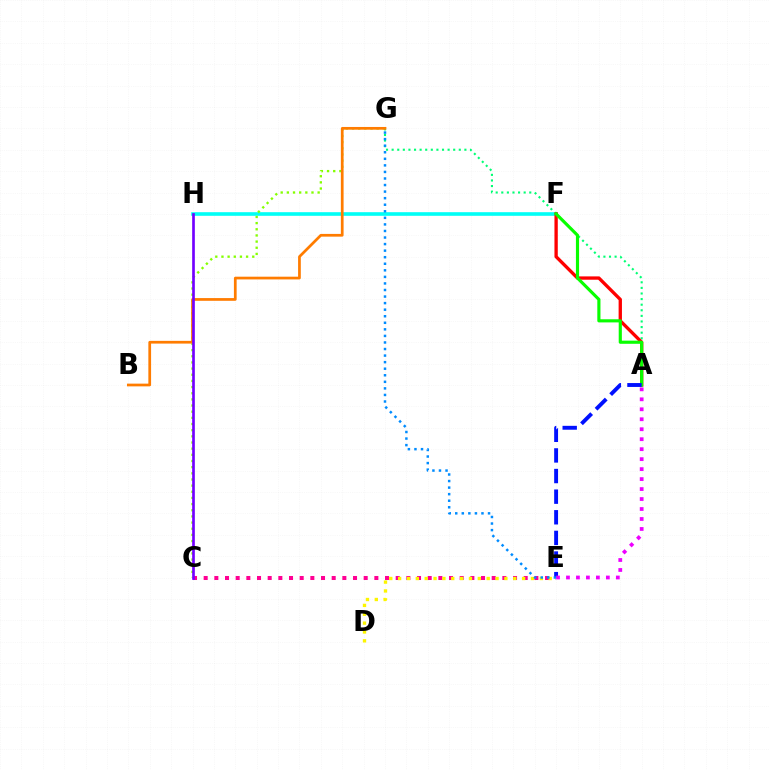{('A', 'G'): [{'color': '#00ff74', 'line_style': 'dotted', 'thickness': 1.52}], ('F', 'H'): [{'color': '#00fff6', 'line_style': 'solid', 'thickness': 2.6}], ('C', 'E'): [{'color': '#ff0094', 'line_style': 'dotted', 'thickness': 2.9}], ('C', 'G'): [{'color': '#84ff00', 'line_style': 'dotted', 'thickness': 1.67}], ('B', 'G'): [{'color': '#ff7c00', 'line_style': 'solid', 'thickness': 1.96}], ('D', 'E'): [{'color': '#fcf500', 'line_style': 'dotted', 'thickness': 2.41}], ('C', 'H'): [{'color': '#7200ff', 'line_style': 'solid', 'thickness': 1.92}], ('A', 'F'): [{'color': '#ff0000', 'line_style': 'solid', 'thickness': 2.4}, {'color': '#08ff00', 'line_style': 'solid', 'thickness': 2.26}], ('A', 'E'): [{'color': '#0010ff', 'line_style': 'dashed', 'thickness': 2.8}, {'color': '#ee00ff', 'line_style': 'dotted', 'thickness': 2.71}], ('E', 'G'): [{'color': '#008cff', 'line_style': 'dotted', 'thickness': 1.78}]}